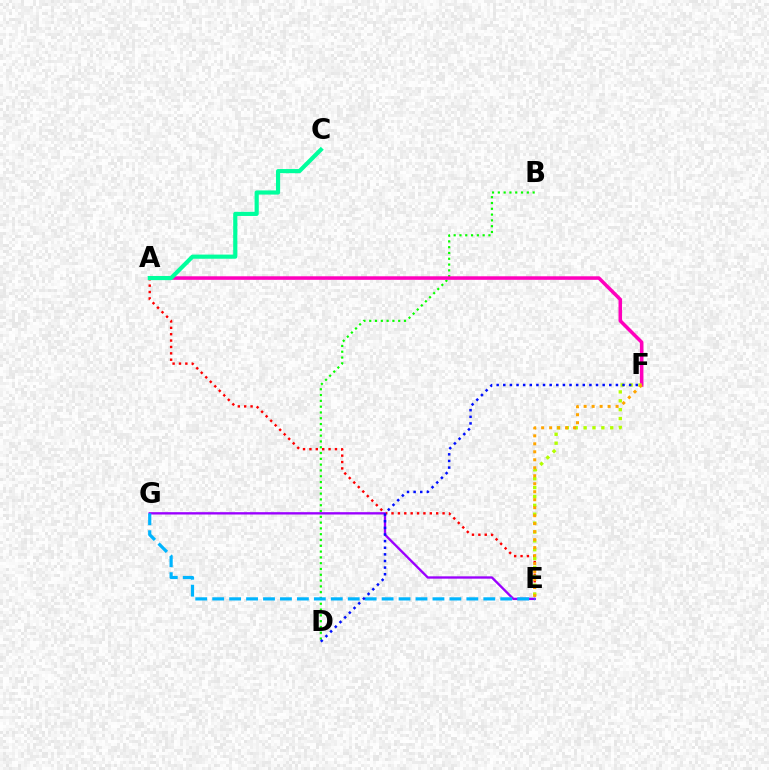{('B', 'D'): [{'color': '#08ff00', 'line_style': 'dotted', 'thickness': 1.58}], ('A', 'E'): [{'color': '#ff0000', 'line_style': 'dotted', 'thickness': 1.73}], ('A', 'F'): [{'color': '#ff00bd', 'line_style': 'solid', 'thickness': 2.54}], ('E', 'F'): [{'color': '#b3ff00', 'line_style': 'dotted', 'thickness': 2.41}, {'color': '#ffa500', 'line_style': 'dotted', 'thickness': 2.17}], ('E', 'G'): [{'color': '#9b00ff', 'line_style': 'solid', 'thickness': 1.69}, {'color': '#00b5ff', 'line_style': 'dashed', 'thickness': 2.3}], ('A', 'C'): [{'color': '#00ff9d', 'line_style': 'solid', 'thickness': 2.99}], ('D', 'F'): [{'color': '#0010ff', 'line_style': 'dotted', 'thickness': 1.8}]}